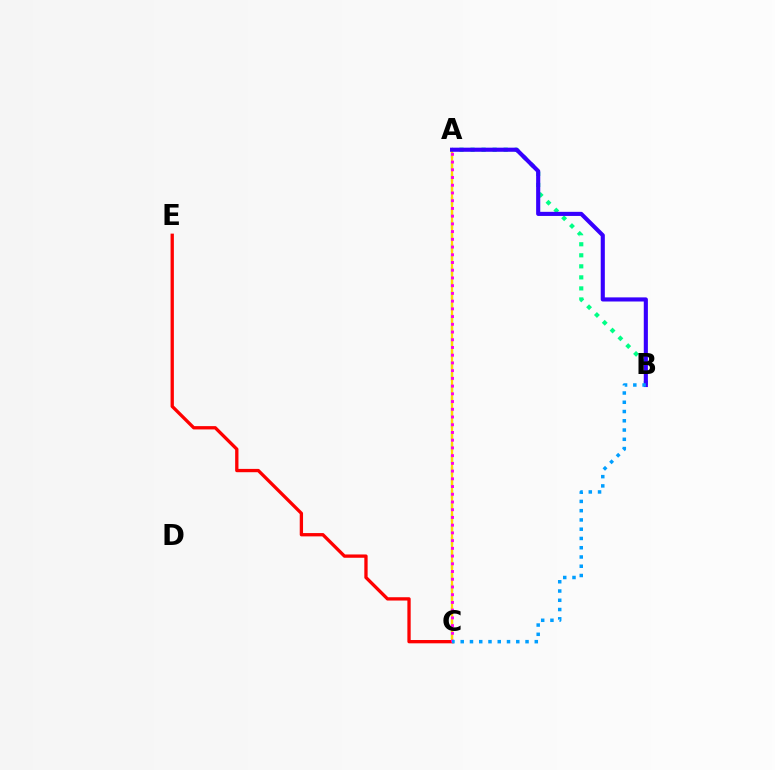{('A', 'C'): [{'color': '#4fff00', 'line_style': 'dashed', 'thickness': 1.59}, {'color': '#ffd500', 'line_style': 'solid', 'thickness': 1.61}, {'color': '#ff00ed', 'line_style': 'dotted', 'thickness': 2.1}], ('A', 'B'): [{'color': '#00ff86', 'line_style': 'dotted', 'thickness': 3.0}, {'color': '#3700ff', 'line_style': 'solid', 'thickness': 2.96}], ('C', 'E'): [{'color': '#ff0000', 'line_style': 'solid', 'thickness': 2.38}], ('B', 'C'): [{'color': '#009eff', 'line_style': 'dotted', 'thickness': 2.52}]}